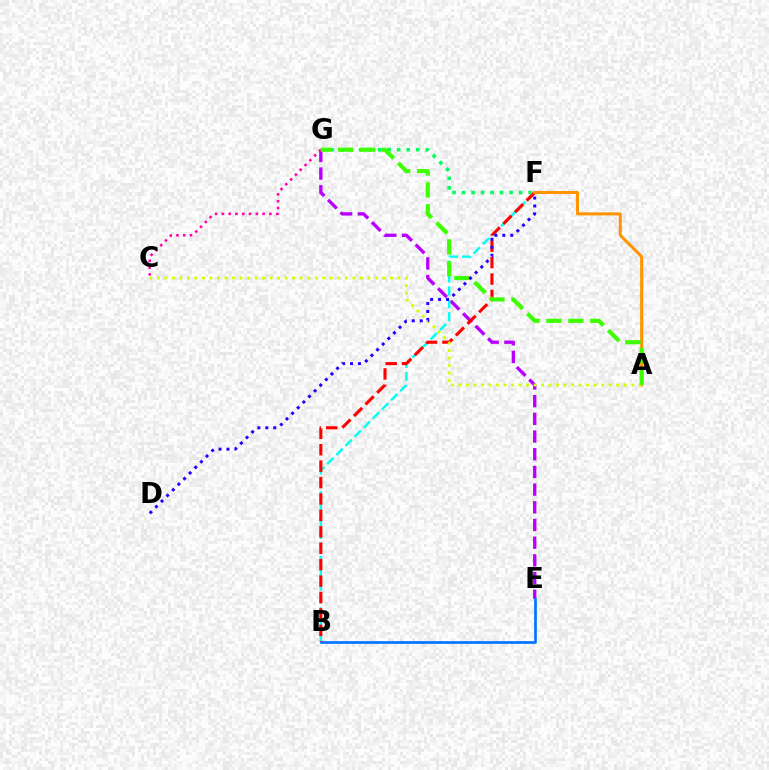{('E', 'G'): [{'color': '#b900ff', 'line_style': 'dashed', 'thickness': 2.4}], ('B', 'F'): [{'color': '#00fff6', 'line_style': 'dashed', 'thickness': 1.75}, {'color': '#ff0000', 'line_style': 'dashed', 'thickness': 2.23}], ('B', 'E'): [{'color': '#0074ff', 'line_style': 'solid', 'thickness': 1.92}], ('A', 'F'): [{'color': '#ff9400', 'line_style': 'solid', 'thickness': 2.2}], ('F', 'G'): [{'color': '#00ff5c', 'line_style': 'dotted', 'thickness': 2.58}], ('A', 'C'): [{'color': '#d1ff00', 'line_style': 'dotted', 'thickness': 2.04}], ('C', 'G'): [{'color': '#ff00ac', 'line_style': 'dotted', 'thickness': 1.84}], ('A', 'G'): [{'color': '#3dff00', 'line_style': 'dashed', 'thickness': 2.98}], ('D', 'F'): [{'color': '#2500ff', 'line_style': 'dotted', 'thickness': 2.16}]}